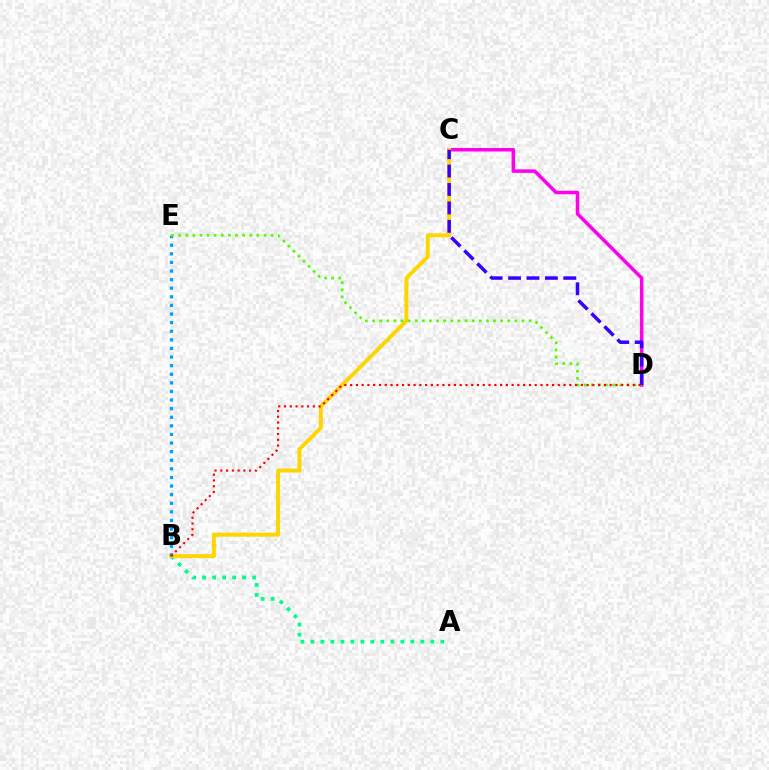{('A', 'B'): [{'color': '#00ff86', 'line_style': 'dotted', 'thickness': 2.72}], ('C', 'D'): [{'color': '#ff00ed', 'line_style': 'solid', 'thickness': 2.54}, {'color': '#3700ff', 'line_style': 'dashed', 'thickness': 2.5}], ('B', 'C'): [{'color': '#ffd500', 'line_style': 'solid', 'thickness': 2.83}], ('B', 'E'): [{'color': '#009eff', 'line_style': 'dotted', 'thickness': 2.34}], ('D', 'E'): [{'color': '#4fff00', 'line_style': 'dotted', 'thickness': 1.93}], ('B', 'D'): [{'color': '#ff0000', 'line_style': 'dotted', 'thickness': 1.57}]}